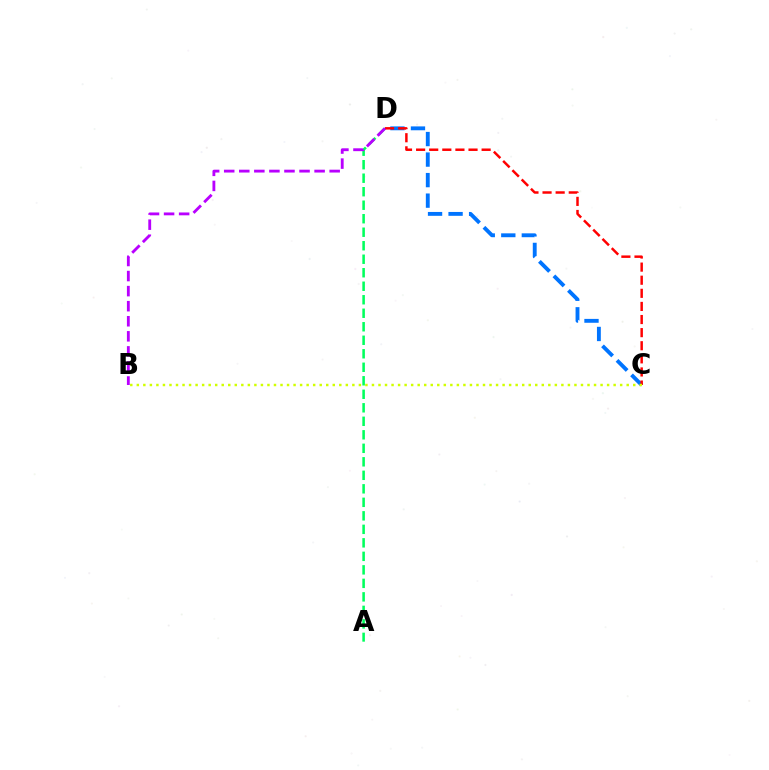{('A', 'D'): [{'color': '#00ff5c', 'line_style': 'dashed', 'thickness': 1.83}], ('C', 'D'): [{'color': '#0074ff', 'line_style': 'dashed', 'thickness': 2.79}, {'color': '#ff0000', 'line_style': 'dashed', 'thickness': 1.78}], ('B', 'C'): [{'color': '#d1ff00', 'line_style': 'dotted', 'thickness': 1.77}], ('B', 'D'): [{'color': '#b900ff', 'line_style': 'dashed', 'thickness': 2.05}]}